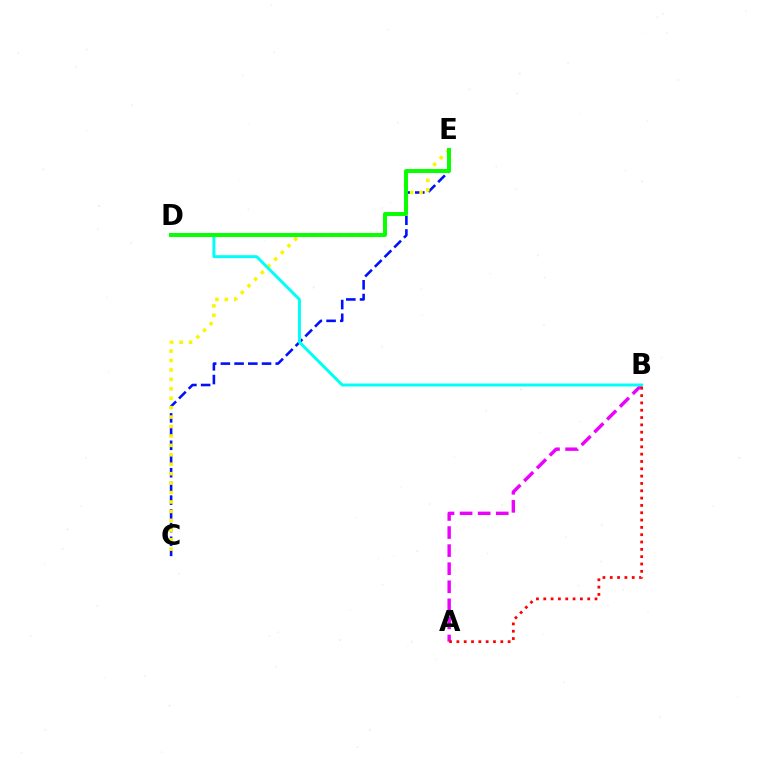{('C', 'E'): [{'color': '#0010ff', 'line_style': 'dashed', 'thickness': 1.86}, {'color': '#fcf500', 'line_style': 'dotted', 'thickness': 2.56}], ('A', 'B'): [{'color': '#ee00ff', 'line_style': 'dashed', 'thickness': 2.46}, {'color': '#ff0000', 'line_style': 'dotted', 'thickness': 1.99}], ('B', 'D'): [{'color': '#00fff6', 'line_style': 'solid', 'thickness': 2.14}], ('D', 'E'): [{'color': '#08ff00', 'line_style': 'solid', 'thickness': 2.84}]}